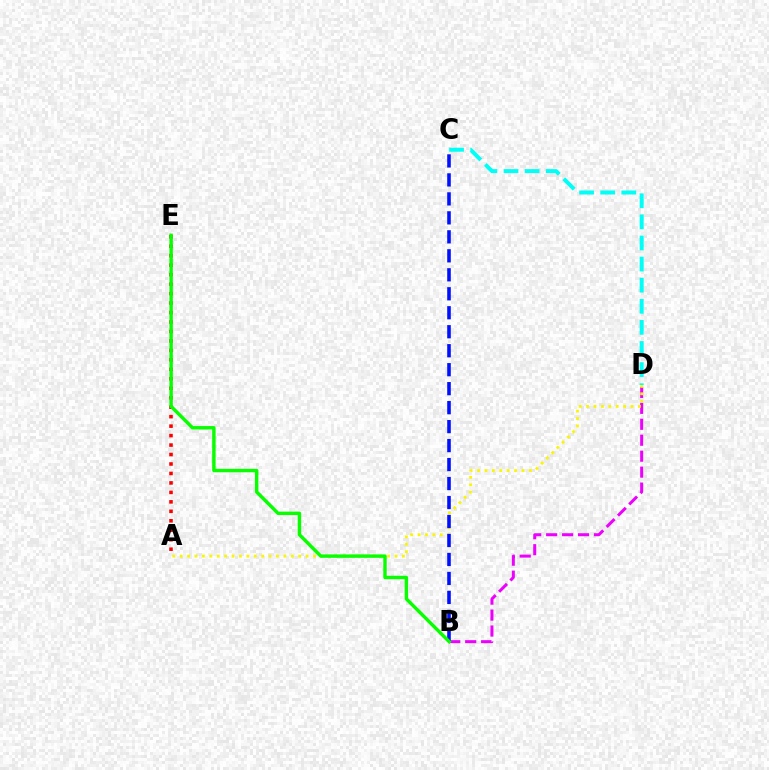{('C', 'D'): [{'color': '#00fff6', 'line_style': 'dashed', 'thickness': 2.87}], ('A', 'E'): [{'color': '#ff0000', 'line_style': 'dotted', 'thickness': 2.57}], ('B', 'D'): [{'color': '#ee00ff', 'line_style': 'dashed', 'thickness': 2.17}], ('A', 'D'): [{'color': '#fcf500', 'line_style': 'dotted', 'thickness': 2.01}], ('B', 'C'): [{'color': '#0010ff', 'line_style': 'dashed', 'thickness': 2.58}], ('B', 'E'): [{'color': '#08ff00', 'line_style': 'solid', 'thickness': 2.46}]}